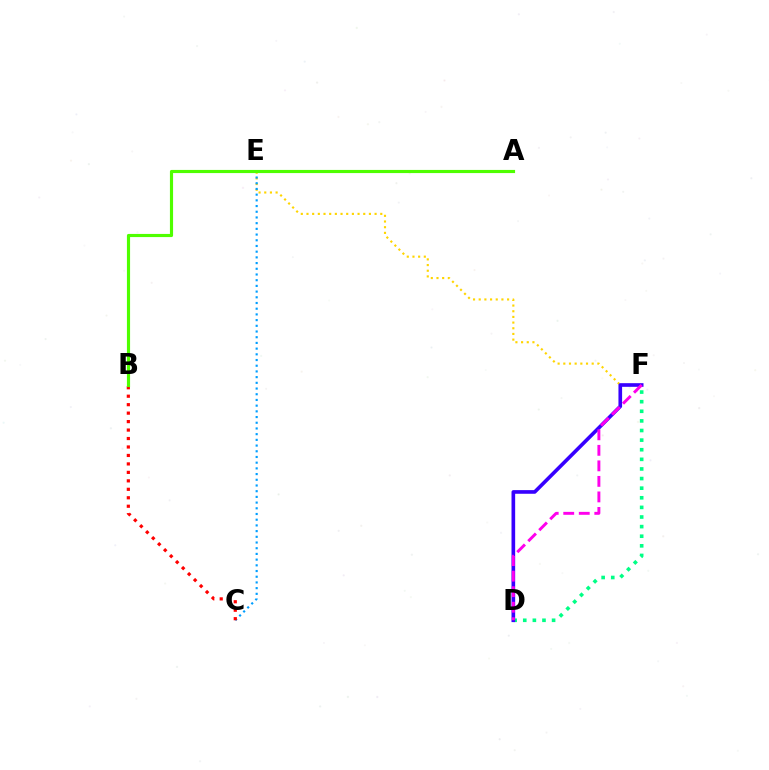{('D', 'F'): [{'color': '#00ff86', 'line_style': 'dotted', 'thickness': 2.61}, {'color': '#3700ff', 'line_style': 'solid', 'thickness': 2.63}, {'color': '#ff00ed', 'line_style': 'dashed', 'thickness': 2.11}], ('E', 'F'): [{'color': '#ffd500', 'line_style': 'dotted', 'thickness': 1.54}], ('C', 'E'): [{'color': '#009eff', 'line_style': 'dotted', 'thickness': 1.55}], ('B', 'C'): [{'color': '#ff0000', 'line_style': 'dotted', 'thickness': 2.3}], ('A', 'B'): [{'color': '#4fff00', 'line_style': 'solid', 'thickness': 2.27}]}